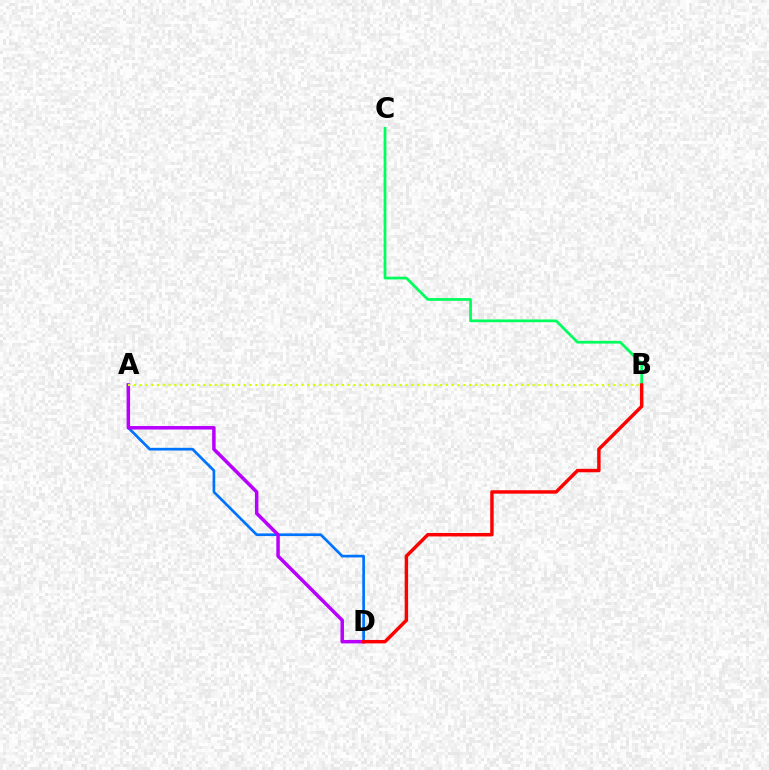{('A', 'D'): [{'color': '#0074ff', 'line_style': 'solid', 'thickness': 1.94}, {'color': '#b900ff', 'line_style': 'solid', 'thickness': 2.52}], ('B', 'C'): [{'color': '#00ff5c', 'line_style': 'solid', 'thickness': 1.98}], ('A', 'B'): [{'color': '#d1ff00', 'line_style': 'dotted', 'thickness': 1.57}], ('B', 'D'): [{'color': '#ff0000', 'line_style': 'solid', 'thickness': 2.48}]}